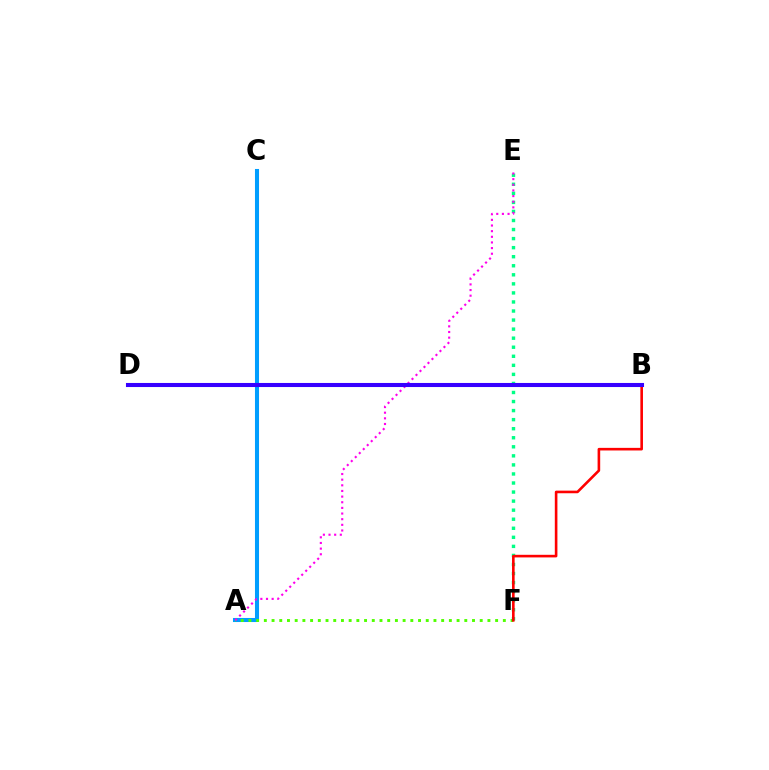{('A', 'C'): [{'color': '#009eff', 'line_style': 'solid', 'thickness': 2.92}], ('A', 'F'): [{'color': '#4fff00', 'line_style': 'dotted', 'thickness': 2.09}], ('E', 'F'): [{'color': '#00ff86', 'line_style': 'dotted', 'thickness': 2.46}], ('B', 'F'): [{'color': '#ff0000', 'line_style': 'solid', 'thickness': 1.88}], ('A', 'E'): [{'color': '#ff00ed', 'line_style': 'dotted', 'thickness': 1.53}], ('B', 'D'): [{'color': '#ffd500', 'line_style': 'dotted', 'thickness': 1.56}, {'color': '#3700ff', 'line_style': 'solid', 'thickness': 2.93}]}